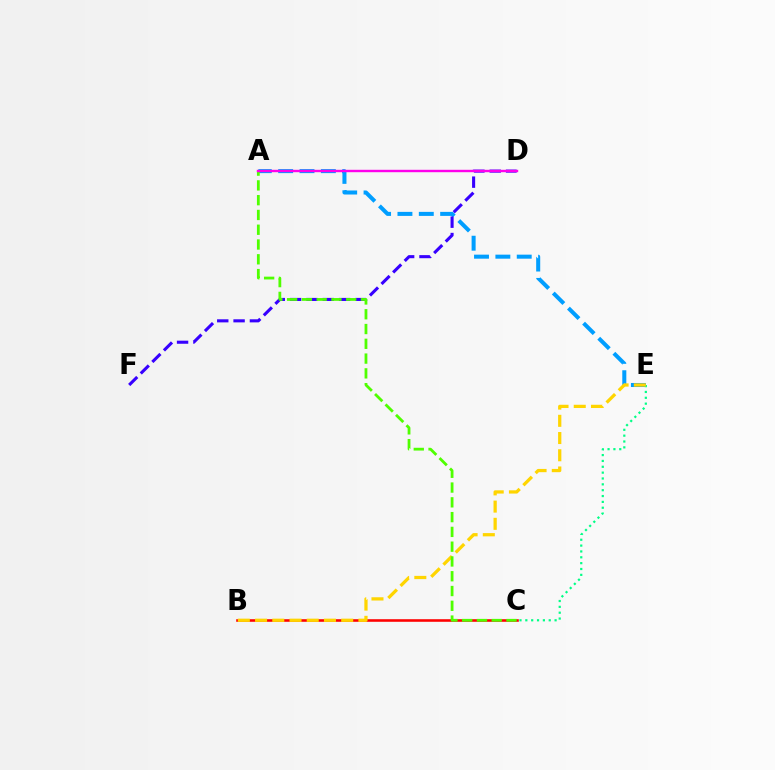{('A', 'E'): [{'color': '#009eff', 'line_style': 'dashed', 'thickness': 2.9}], ('D', 'F'): [{'color': '#3700ff', 'line_style': 'dashed', 'thickness': 2.22}], ('B', 'C'): [{'color': '#ff0000', 'line_style': 'solid', 'thickness': 1.86}], ('C', 'E'): [{'color': '#00ff86', 'line_style': 'dotted', 'thickness': 1.59}], ('B', 'E'): [{'color': '#ffd500', 'line_style': 'dashed', 'thickness': 2.34}], ('A', 'C'): [{'color': '#4fff00', 'line_style': 'dashed', 'thickness': 2.01}], ('A', 'D'): [{'color': '#ff00ed', 'line_style': 'solid', 'thickness': 1.73}]}